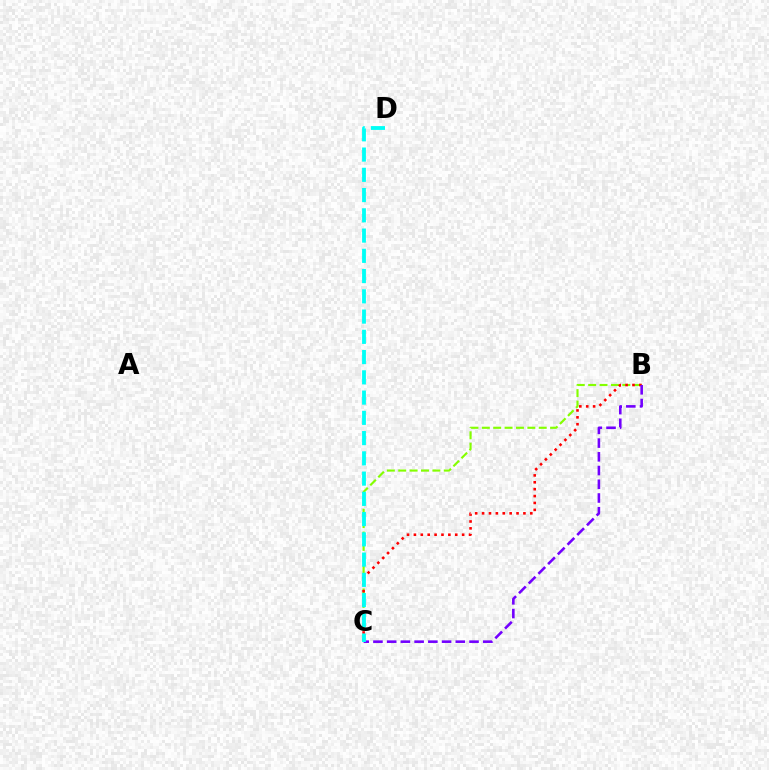{('B', 'C'): [{'color': '#84ff00', 'line_style': 'dashed', 'thickness': 1.55}, {'color': '#ff0000', 'line_style': 'dotted', 'thickness': 1.87}, {'color': '#7200ff', 'line_style': 'dashed', 'thickness': 1.86}], ('C', 'D'): [{'color': '#00fff6', 'line_style': 'dashed', 'thickness': 2.75}]}